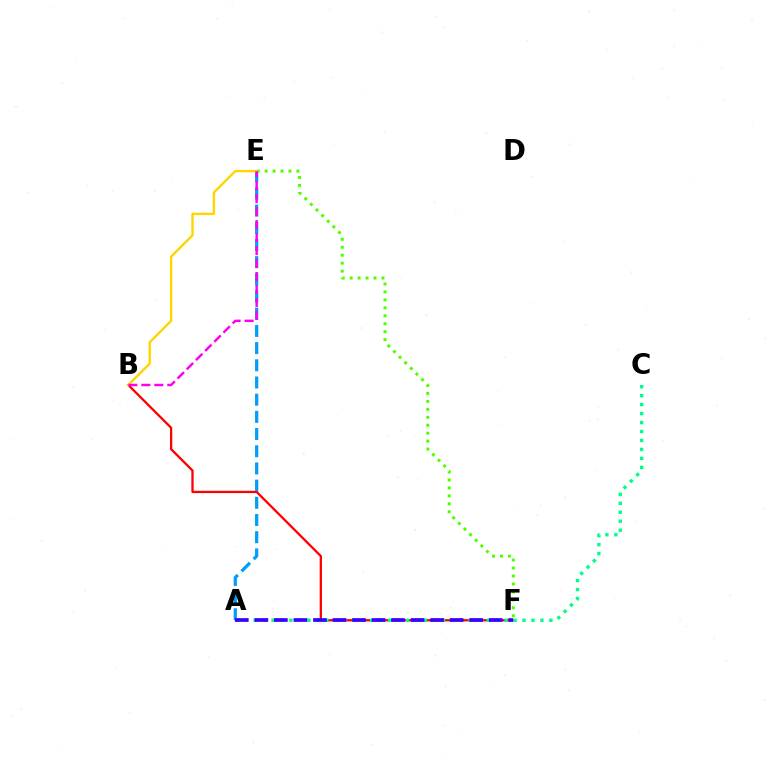{('A', 'E'): [{'color': '#009eff', 'line_style': 'dashed', 'thickness': 2.34}], ('B', 'F'): [{'color': '#ff0000', 'line_style': 'solid', 'thickness': 1.65}], ('E', 'F'): [{'color': '#4fff00', 'line_style': 'dotted', 'thickness': 2.16}], ('B', 'E'): [{'color': '#ffd500', 'line_style': 'solid', 'thickness': 1.72}, {'color': '#ff00ed', 'line_style': 'dashed', 'thickness': 1.76}], ('A', 'C'): [{'color': '#00ff86', 'line_style': 'dotted', 'thickness': 2.44}], ('A', 'F'): [{'color': '#3700ff', 'line_style': 'dashed', 'thickness': 2.65}]}